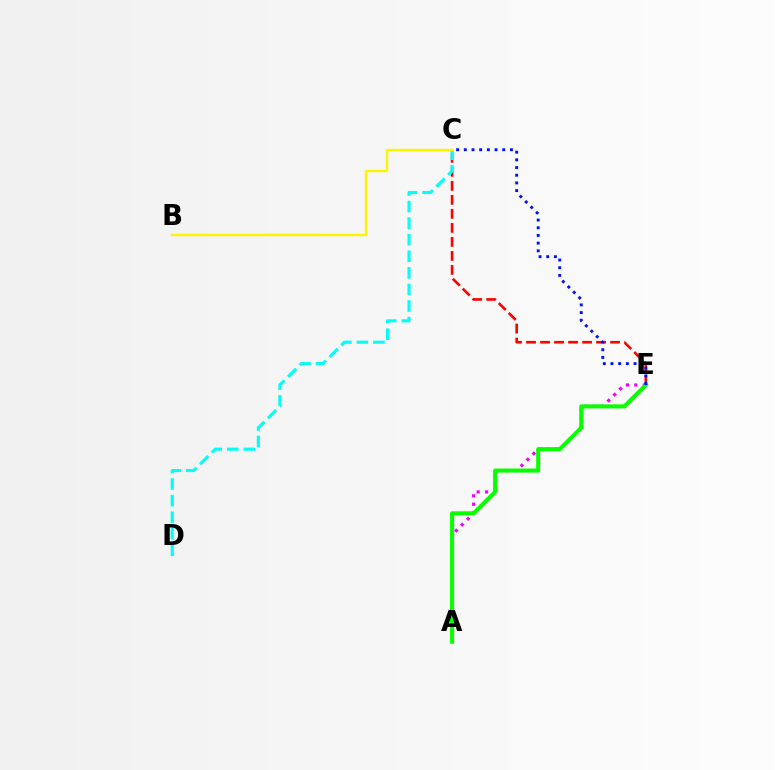{('A', 'E'): [{'color': '#ee00ff', 'line_style': 'dotted', 'thickness': 2.28}, {'color': '#08ff00', 'line_style': 'solid', 'thickness': 2.92}], ('C', 'E'): [{'color': '#ff0000', 'line_style': 'dashed', 'thickness': 1.9}, {'color': '#0010ff', 'line_style': 'dotted', 'thickness': 2.09}], ('C', 'D'): [{'color': '#00fff6', 'line_style': 'dashed', 'thickness': 2.25}], ('B', 'C'): [{'color': '#fcf500', 'line_style': 'solid', 'thickness': 1.74}]}